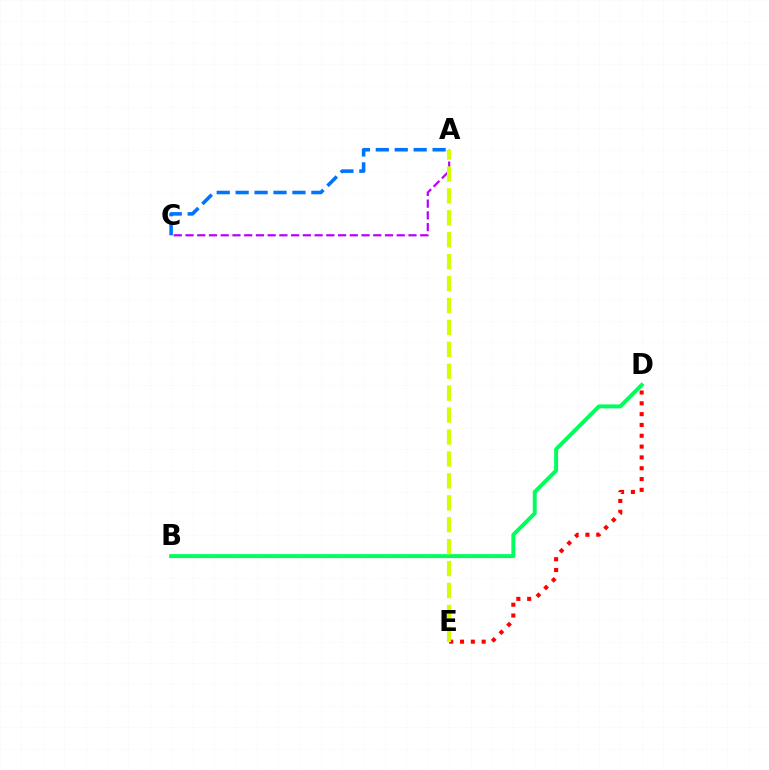{('D', 'E'): [{'color': '#ff0000', 'line_style': 'dotted', 'thickness': 2.94}], ('B', 'D'): [{'color': '#00ff5c', 'line_style': 'solid', 'thickness': 2.84}], ('A', 'C'): [{'color': '#b900ff', 'line_style': 'dashed', 'thickness': 1.59}, {'color': '#0074ff', 'line_style': 'dashed', 'thickness': 2.57}], ('A', 'E'): [{'color': '#d1ff00', 'line_style': 'dashed', 'thickness': 2.98}]}